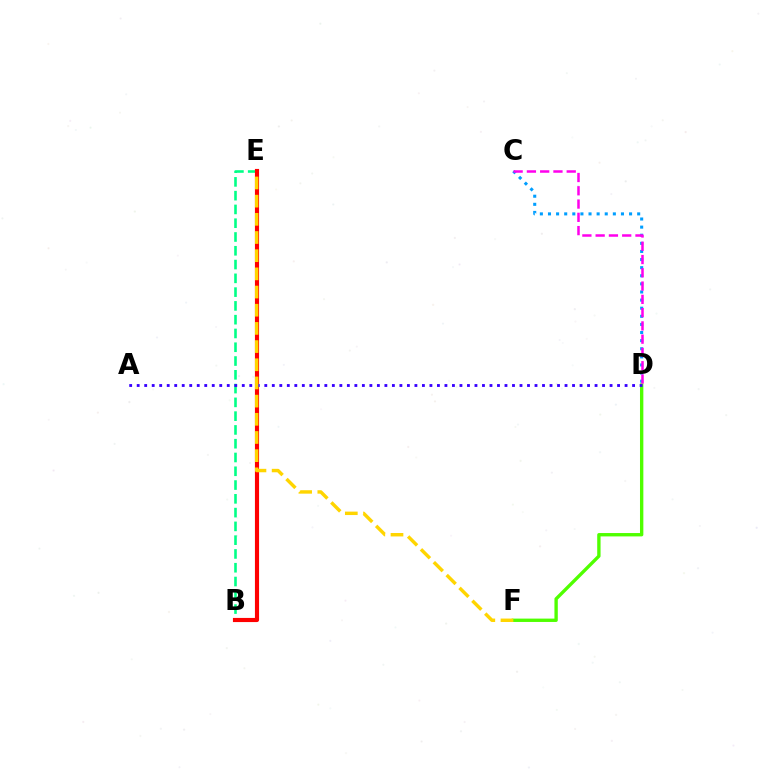{('D', 'F'): [{'color': '#4fff00', 'line_style': 'solid', 'thickness': 2.42}], ('B', 'E'): [{'color': '#00ff86', 'line_style': 'dashed', 'thickness': 1.87}, {'color': '#ff0000', 'line_style': 'solid', 'thickness': 2.98}], ('C', 'D'): [{'color': '#009eff', 'line_style': 'dotted', 'thickness': 2.2}, {'color': '#ff00ed', 'line_style': 'dashed', 'thickness': 1.8}], ('A', 'D'): [{'color': '#3700ff', 'line_style': 'dotted', 'thickness': 2.04}], ('E', 'F'): [{'color': '#ffd500', 'line_style': 'dashed', 'thickness': 2.47}]}